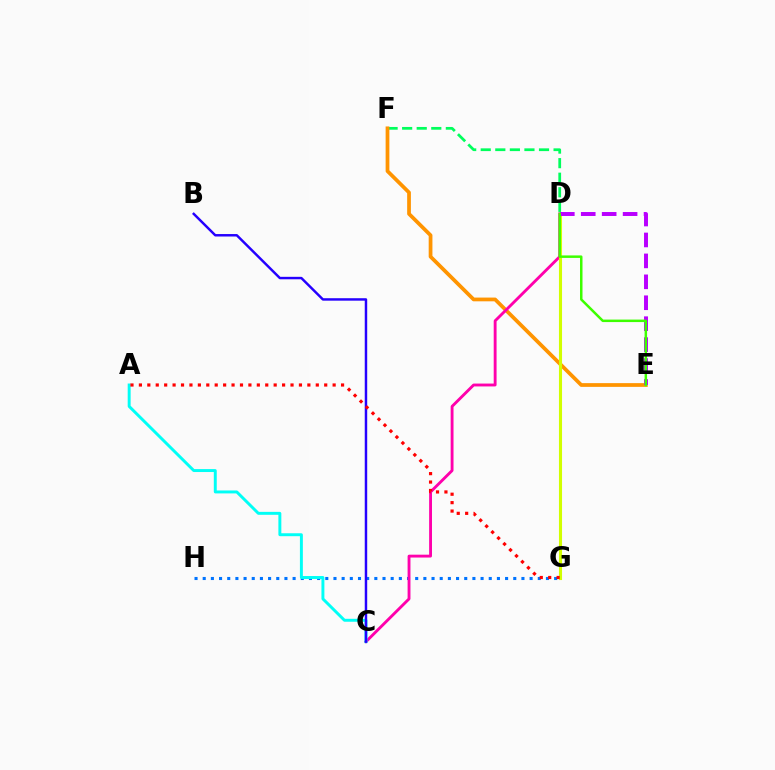{('D', 'F'): [{'color': '#00ff5c', 'line_style': 'dashed', 'thickness': 1.98}], ('G', 'H'): [{'color': '#0074ff', 'line_style': 'dotted', 'thickness': 2.22}], ('E', 'F'): [{'color': '#ff9400', 'line_style': 'solid', 'thickness': 2.69}], ('C', 'D'): [{'color': '#ff00ac', 'line_style': 'solid', 'thickness': 2.06}], ('A', 'C'): [{'color': '#00fff6', 'line_style': 'solid', 'thickness': 2.12}], ('D', 'G'): [{'color': '#d1ff00', 'line_style': 'solid', 'thickness': 2.23}], ('B', 'C'): [{'color': '#2500ff', 'line_style': 'solid', 'thickness': 1.77}], ('D', 'E'): [{'color': '#b900ff', 'line_style': 'dashed', 'thickness': 2.84}, {'color': '#3dff00', 'line_style': 'solid', 'thickness': 1.79}], ('A', 'G'): [{'color': '#ff0000', 'line_style': 'dotted', 'thickness': 2.29}]}